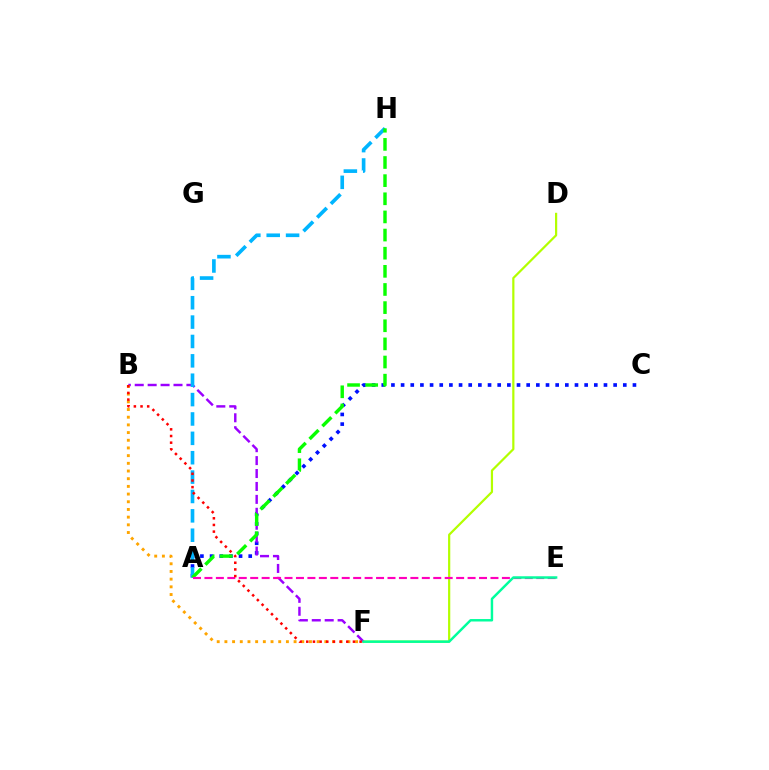{('A', 'C'): [{'color': '#0010ff', 'line_style': 'dotted', 'thickness': 2.62}], ('D', 'F'): [{'color': '#b3ff00', 'line_style': 'solid', 'thickness': 1.59}], ('B', 'F'): [{'color': '#9b00ff', 'line_style': 'dashed', 'thickness': 1.76}, {'color': '#ffa500', 'line_style': 'dotted', 'thickness': 2.09}, {'color': '#ff0000', 'line_style': 'dotted', 'thickness': 1.81}], ('A', 'H'): [{'color': '#00b5ff', 'line_style': 'dashed', 'thickness': 2.63}, {'color': '#08ff00', 'line_style': 'dashed', 'thickness': 2.46}], ('A', 'E'): [{'color': '#ff00bd', 'line_style': 'dashed', 'thickness': 1.55}], ('E', 'F'): [{'color': '#00ff9d', 'line_style': 'solid', 'thickness': 1.77}]}